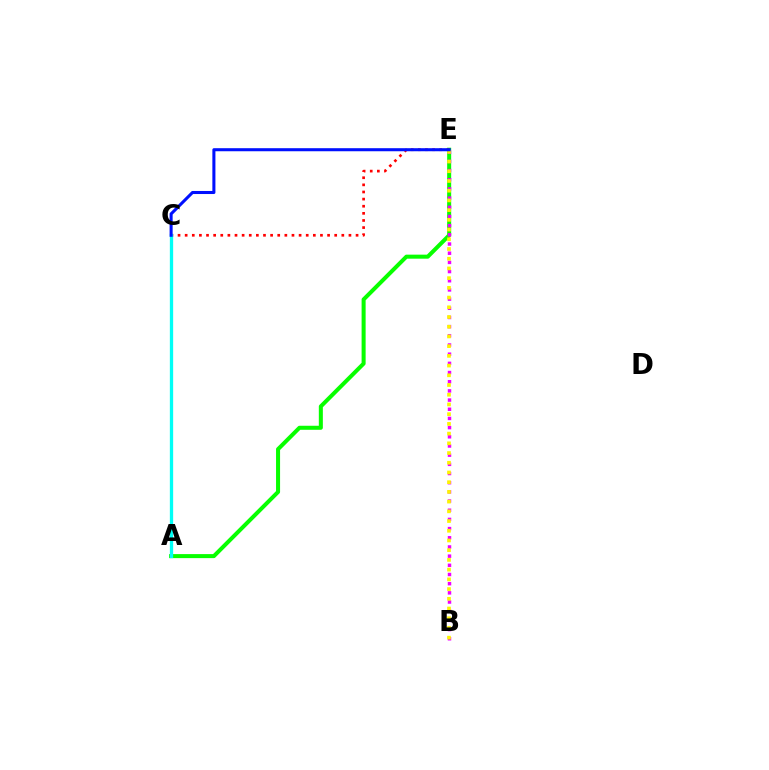{('A', 'E'): [{'color': '#08ff00', 'line_style': 'solid', 'thickness': 2.9}], ('B', 'E'): [{'color': '#ee00ff', 'line_style': 'dotted', 'thickness': 2.49}, {'color': '#fcf500', 'line_style': 'dotted', 'thickness': 2.64}], ('C', 'E'): [{'color': '#ff0000', 'line_style': 'dotted', 'thickness': 1.93}, {'color': '#0010ff', 'line_style': 'solid', 'thickness': 2.2}], ('A', 'C'): [{'color': '#00fff6', 'line_style': 'solid', 'thickness': 2.38}]}